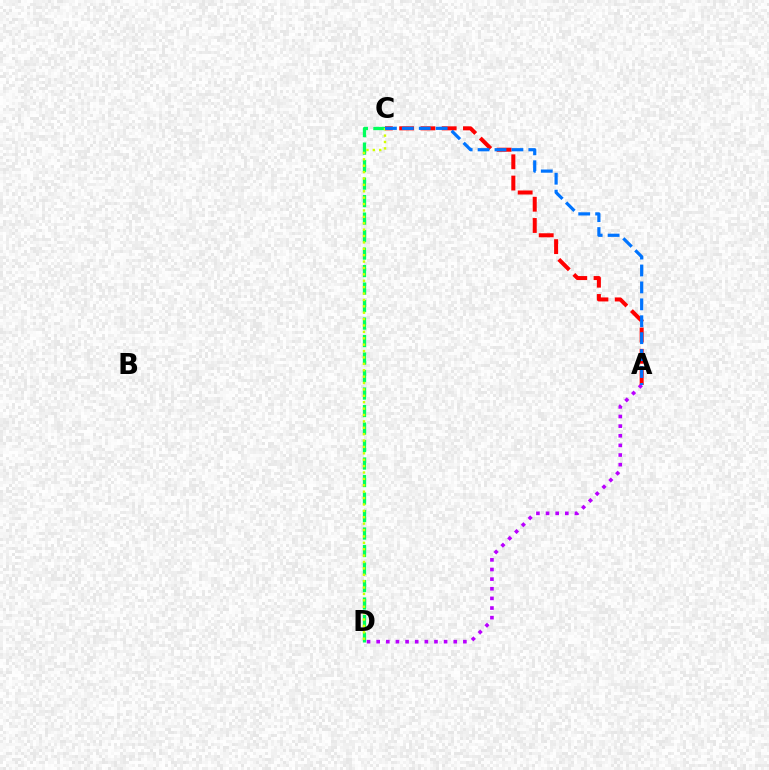{('A', 'D'): [{'color': '#b900ff', 'line_style': 'dotted', 'thickness': 2.62}], ('A', 'C'): [{'color': '#ff0000', 'line_style': 'dashed', 'thickness': 2.89}, {'color': '#0074ff', 'line_style': 'dashed', 'thickness': 2.3}], ('C', 'D'): [{'color': '#00ff5c', 'line_style': 'dashed', 'thickness': 2.38}, {'color': '#d1ff00', 'line_style': 'dotted', 'thickness': 1.74}]}